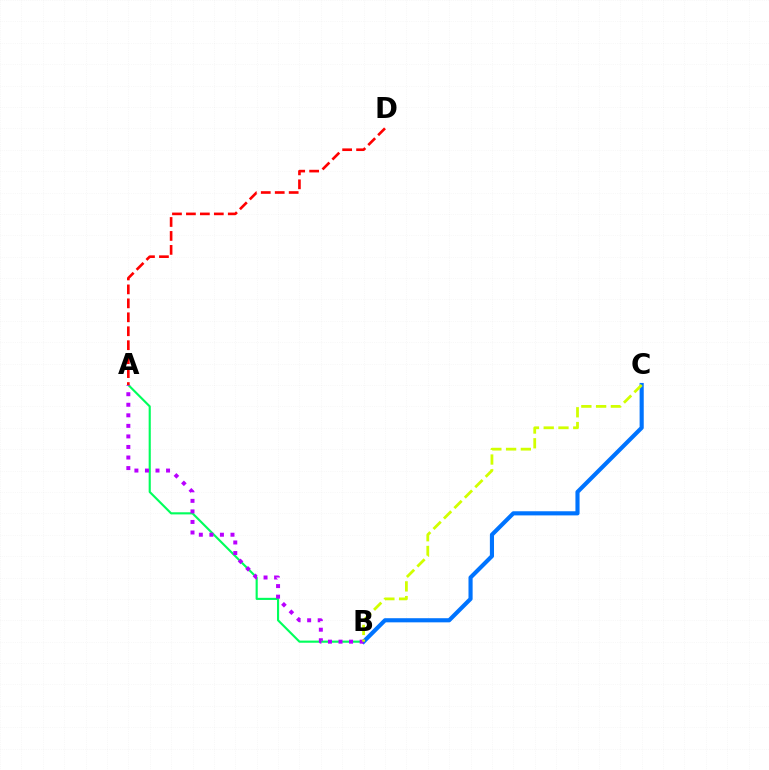{('A', 'B'): [{'color': '#00ff5c', 'line_style': 'solid', 'thickness': 1.53}, {'color': '#b900ff', 'line_style': 'dotted', 'thickness': 2.87}], ('B', 'C'): [{'color': '#0074ff', 'line_style': 'solid', 'thickness': 2.97}, {'color': '#d1ff00', 'line_style': 'dashed', 'thickness': 2.0}], ('A', 'D'): [{'color': '#ff0000', 'line_style': 'dashed', 'thickness': 1.9}]}